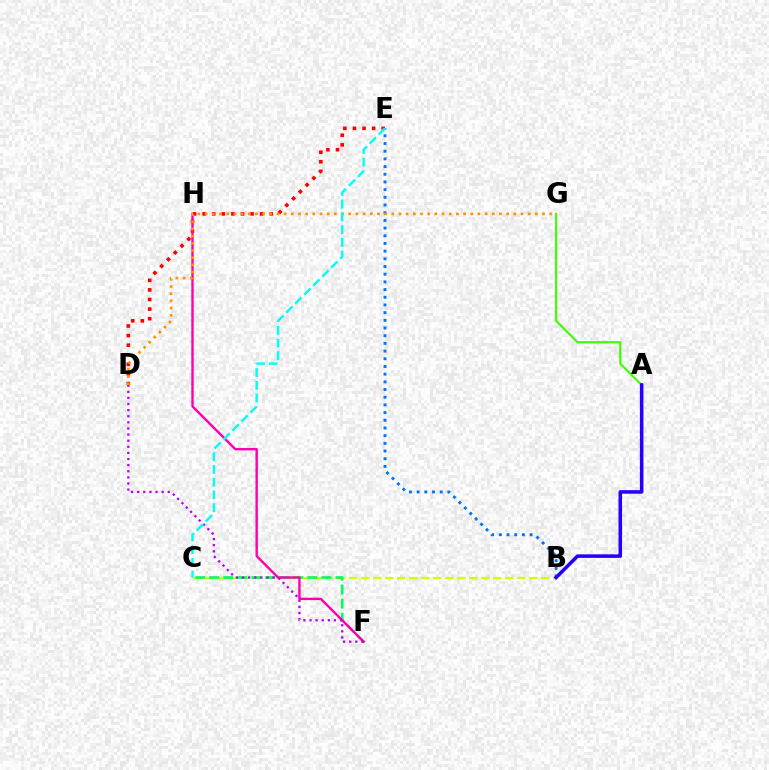{('B', 'C'): [{'color': '#d1ff00', 'line_style': 'dashed', 'thickness': 1.63}], ('D', 'E'): [{'color': '#ff0000', 'line_style': 'dotted', 'thickness': 2.6}], ('C', 'F'): [{'color': '#00ff5c', 'line_style': 'dashed', 'thickness': 1.9}], ('F', 'H'): [{'color': '#ff00ac', 'line_style': 'solid', 'thickness': 1.72}], ('B', 'E'): [{'color': '#0074ff', 'line_style': 'dotted', 'thickness': 2.09}], ('D', 'G'): [{'color': '#ff9400', 'line_style': 'dotted', 'thickness': 1.95}], ('D', 'F'): [{'color': '#b900ff', 'line_style': 'dotted', 'thickness': 1.66}], ('A', 'G'): [{'color': '#3dff00', 'line_style': 'solid', 'thickness': 1.56}], ('C', 'E'): [{'color': '#00fff6', 'line_style': 'dashed', 'thickness': 1.73}], ('A', 'B'): [{'color': '#2500ff', 'line_style': 'solid', 'thickness': 2.55}]}